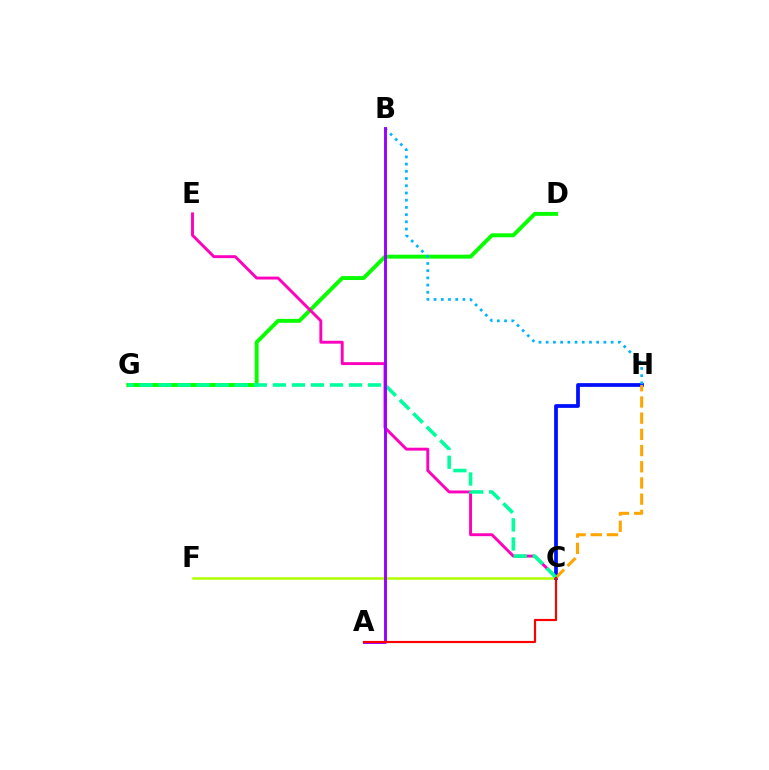{('D', 'G'): [{'color': '#08ff00', 'line_style': 'solid', 'thickness': 2.82}], ('C', 'F'): [{'color': '#b3ff00', 'line_style': 'solid', 'thickness': 1.82}], ('C', 'H'): [{'color': '#0010ff', 'line_style': 'solid', 'thickness': 2.7}, {'color': '#ffa500', 'line_style': 'dashed', 'thickness': 2.2}], ('C', 'E'): [{'color': '#ff00bd', 'line_style': 'solid', 'thickness': 2.09}], ('B', 'H'): [{'color': '#00b5ff', 'line_style': 'dotted', 'thickness': 1.96}], ('C', 'G'): [{'color': '#00ff9d', 'line_style': 'dashed', 'thickness': 2.59}], ('A', 'B'): [{'color': '#9b00ff', 'line_style': 'solid', 'thickness': 2.1}], ('A', 'C'): [{'color': '#ff0000', 'line_style': 'solid', 'thickness': 1.56}]}